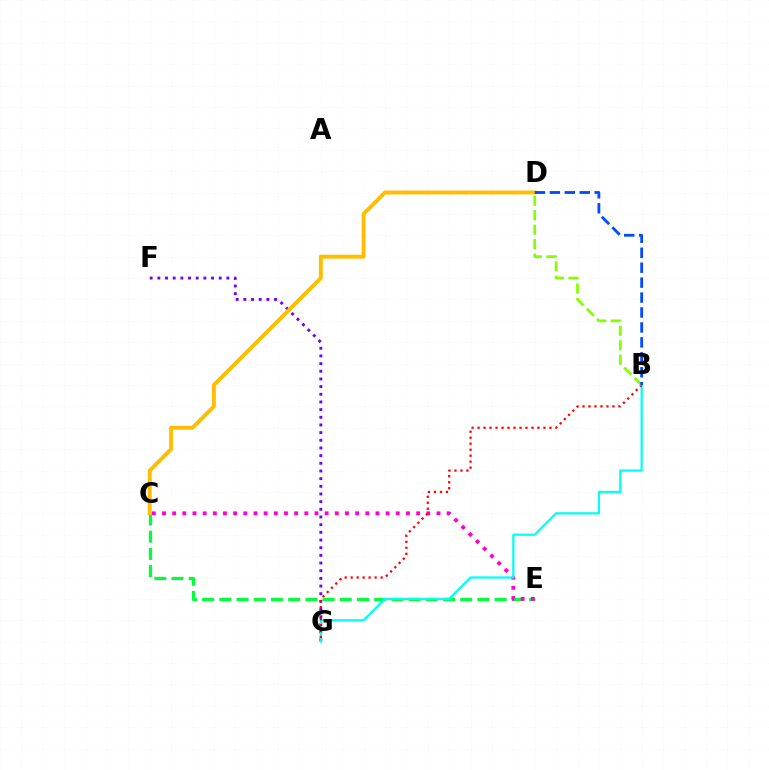{('C', 'E'): [{'color': '#00ff39', 'line_style': 'dashed', 'thickness': 2.34}, {'color': '#ff00cf', 'line_style': 'dotted', 'thickness': 2.76}], ('F', 'G'): [{'color': '#7200ff', 'line_style': 'dotted', 'thickness': 2.08}], ('B', 'G'): [{'color': '#00fff6', 'line_style': 'solid', 'thickness': 1.61}, {'color': '#ff0000', 'line_style': 'dotted', 'thickness': 1.63}], ('C', 'D'): [{'color': '#ffbd00', 'line_style': 'solid', 'thickness': 2.82}], ('B', 'D'): [{'color': '#84ff00', 'line_style': 'dashed', 'thickness': 1.97}, {'color': '#004bff', 'line_style': 'dashed', 'thickness': 2.03}]}